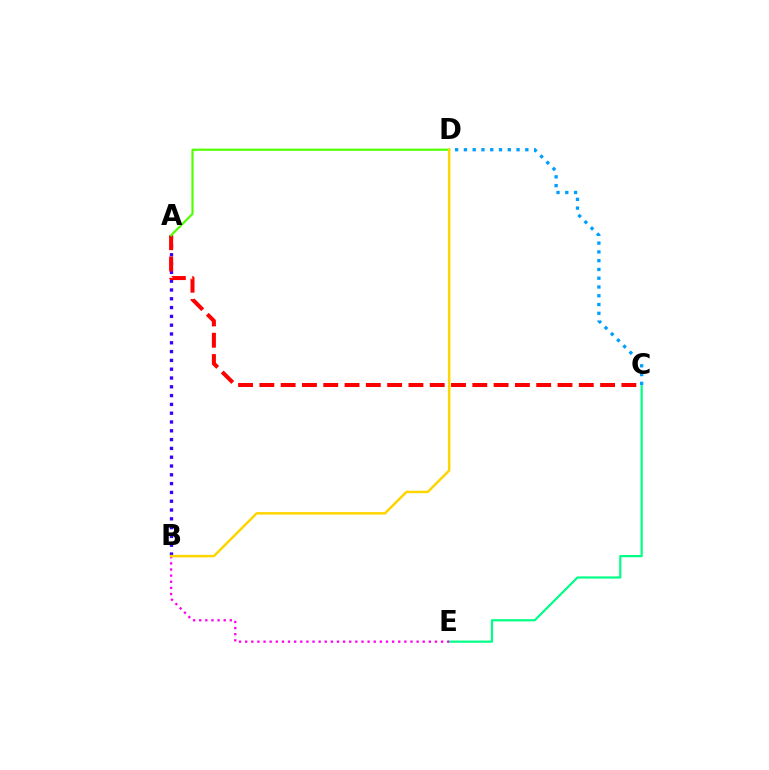{('C', 'E'): [{'color': '#00ff86', 'line_style': 'solid', 'thickness': 1.58}], ('A', 'B'): [{'color': '#3700ff', 'line_style': 'dotted', 'thickness': 2.39}], ('A', 'C'): [{'color': '#ff0000', 'line_style': 'dashed', 'thickness': 2.89}], ('A', 'D'): [{'color': '#4fff00', 'line_style': 'solid', 'thickness': 1.56}], ('B', 'E'): [{'color': '#ff00ed', 'line_style': 'dotted', 'thickness': 1.66}], ('C', 'D'): [{'color': '#009eff', 'line_style': 'dotted', 'thickness': 2.38}], ('B', 'D'): [{'color': '#ffd500', 'line_style': 'solid', 'thickness': 1.79}]}